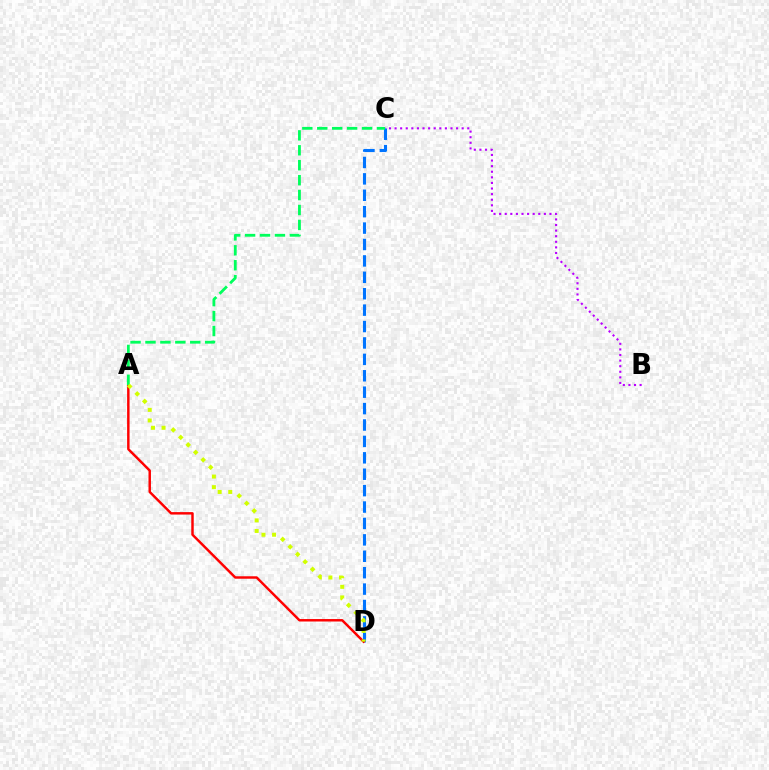{('B', 'C'): [{'color': '#b900ff', 'line_style': 'dotted', 'thickness': 1.52}], ('C', 'D'): [{'color': '#0074ff', 'line_style': 'dashed', 'thickness': 2.23}], ('A', 'D'): [{'color': '#ff0000', 'line_style': 'solid', 'thickness': 1.77}, {'color': '#d1ff00', 'line_style': 'dotted', 'thickness': 2.87}], ('A', 'C'): [{'color': '#00ff5c', 'line_style': 'dashed', 'thickness': 2.03}]}